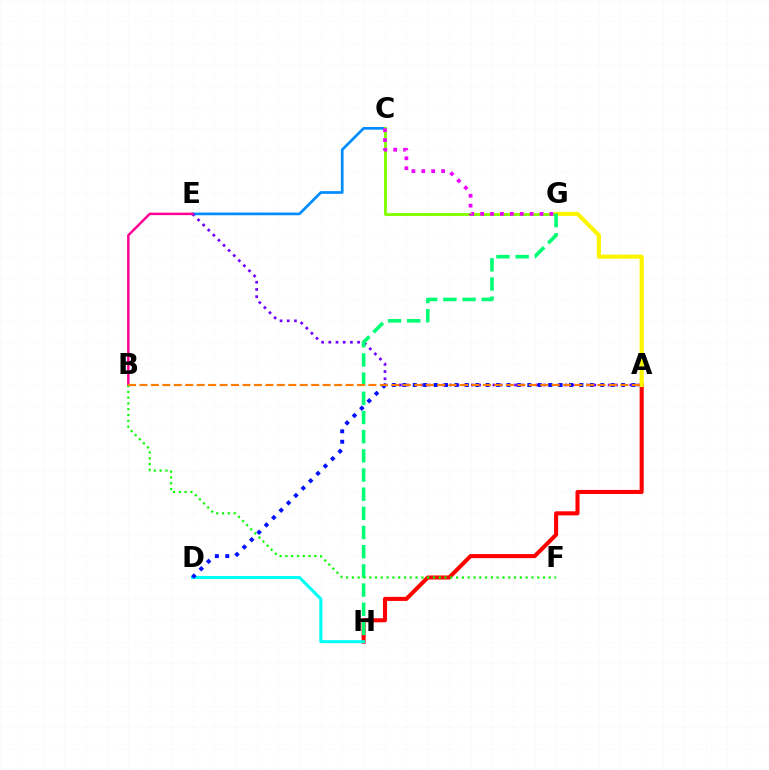{('C', 'E'): [{'color': '#008cff', 'line_style': 'solid', 'thickness': 1.95}], ('A', 'H'): [{'color': '#ff0000', 'line_style': 'solid', 'thickness': 2.93}], ('A', 'G'): [{'color': '#fcf500', 'line_style': 'solid', 'thickness': 2.98}], ('C', 'G'): [{'color': '#84ff00', 'line_style': 'solid', 'thickness': 2.09}, {'color': '#ee00ff', 'line_style': 'dotted', 'thickness': 2.69}], ('A', 'E'): [{'color': '#7200ff', 'line_style': 'dotted', 'thickness': 1.96}], ('D', 'H'): [{'color': '#00fff6', 'line_style': 'solid', 'thickness': 2.19}], ('G', 'H'): [{'color': '#00ff74', 'line_style': 'dashed', 'thickness': 2.6}], ('B', 'E'): [{'color': '#ff0094', 'line_style': 'solid', 'thickness': 1.79}], ('A', 'D'): [{'color': '#0010ff', 'line_style': 'dotted', 'thickness': 2.83}], ('B', 'F'): [{'color': '#08ff00', 'line_style': 'dotted', 'thickness': 1.57}], ('A', 'B'): [{'color': '#ff7c00', 'line_style': 'dashed', 'thickness': 1.56}]}